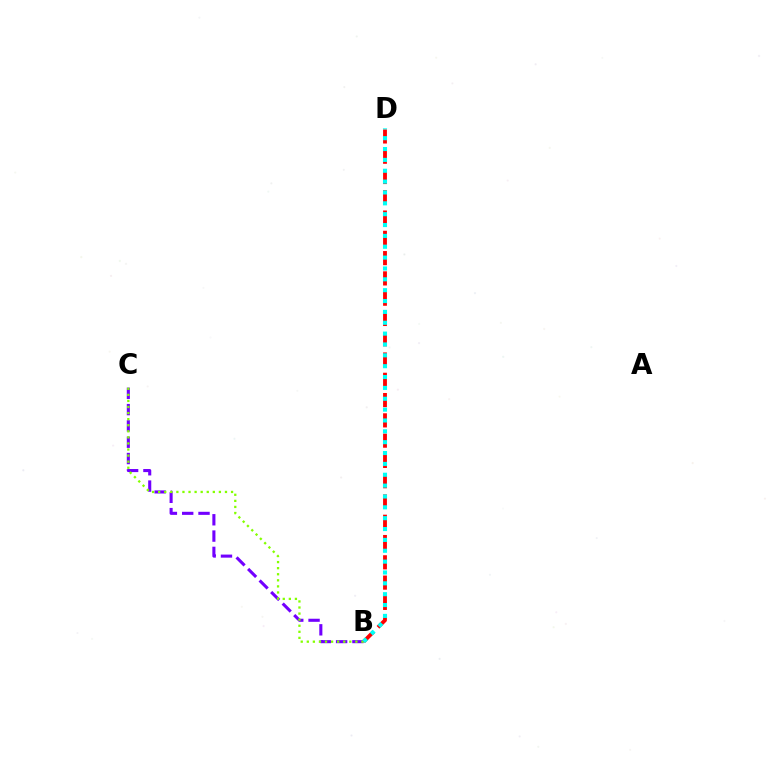{('B', 'C'): [{'color': '#7200ff', 'line_style': 'dashed', 'thickness': 2.22}, {'color': '#84ff00', 'line_style': 'dotted', 'thickness': 1.65}], ('B', 'D'): [{'color': '#ff0000', 'line_style': 'dashed', 'thickness': 2.76}, {'color': '#00fff6', 'line_style': 'dotted', 'thickness': 2.95}]}